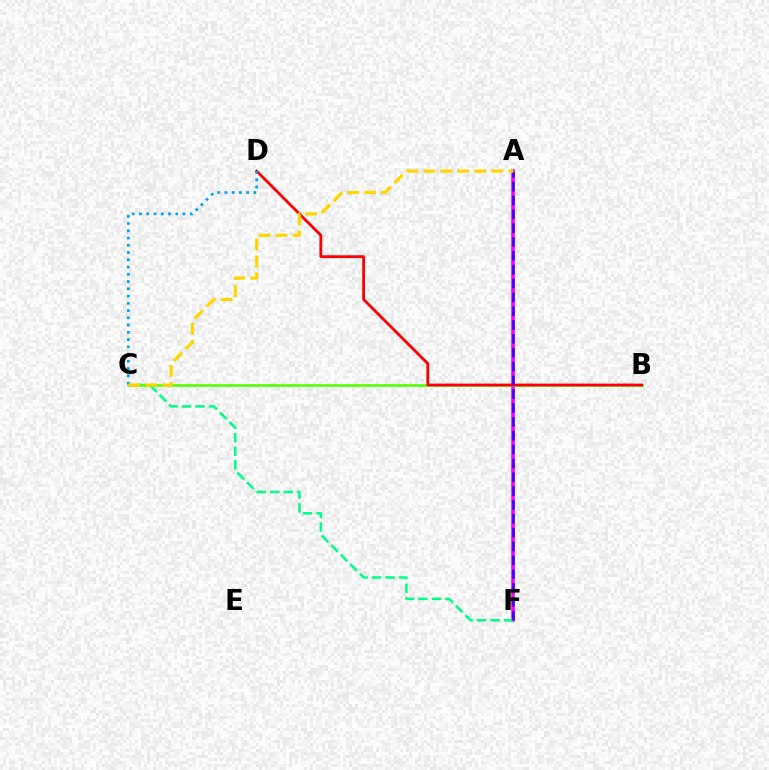{('A', 'F'): [{'color': '#ff00ed', 'line_style': 'solid', 'thickness': 2.58}, {'color': '#3700ff', 'line_style': 'dashed', 'thickness': 1.88}], ('C', 'F'): [{'color': '#00ff86', 'line_style': 'dashed', 'thickness': 1.84}], ('B', 'C'): [{'color': '#4fff00', 'line_style': 'solid', 'thickness': 1.86}], ('B', 'D'): [{'color': '#ff0000', 'line_style': 'solid', 'thickness': 2.02}], ('C', 'D'): [{'color': '#009eff', 'line_style': 'dotted', 'thickness': 1.97}], ('A', 'C'): [{'color': '#ffd500', 'line_style': 'dashed', 'thickness': 2.31}]}